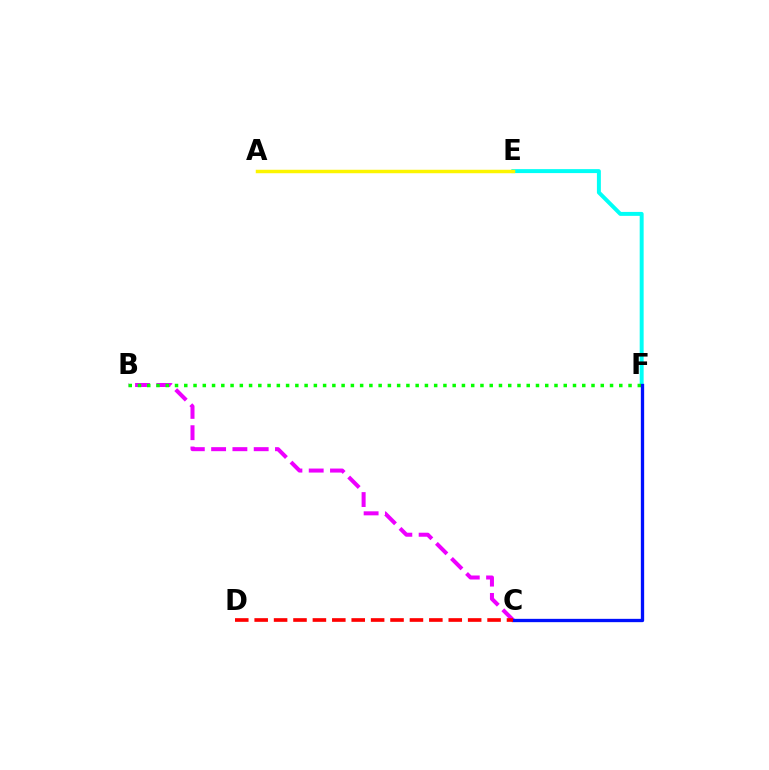{('B', 'C'): [{'color': '#ee00ff', 'line_style': 'dashed', 'thickness': 2.89}], ('E', 'F'): [{'color': '#00fff6', 'line_style': 'solid', 'thickness': 2.85}], ('B', 'F'): [{'color': '#08ff00', 'line_style': 'dotted', 'thickness': 2.51}], ('A', 'E'): [{'color': '#fcf500', 'line_style': 'solid', 'thickness': 2.5}], ('C', 'F'): [{'color': '#0010ff', 'line_style': 'solid', 'thickness': 2.39}], ('C', 'D'): [{'color': '#ff0000', 'line_style': 'dashed', 'thickness': 2.64}]}